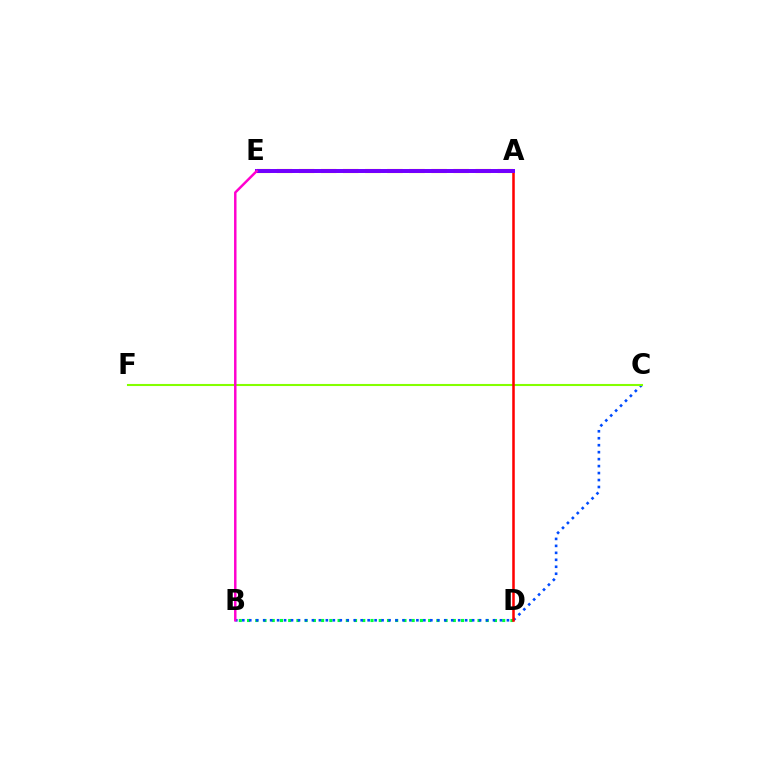{('A', 'E'): [{'color': '#ffbd00', 'line_style': 'dashed', 'thickness': 3.0}, {'color': '#00fff6', 'line_style': 'dotted', 'thickness': 2.05}, {'color': '#7200ff', 'line_style': 'solid', 'thickness': 2.86}], ('B', 'D'): [{'color': '#00ff39', 'line_style': 'dotted', 'thickness': 2.24}], ('B', 'C'): [{'color': '#004bff', 'line_style': 'dotted', 'thickness': 1.89}], ('C', 'F'): [{'color': '#84ff00', 'line_style': 'solid', 'thickness': 1.5}], ('A', 'D'): [{'color': '#ff0000', 'line_style': 'solid', 'thickness': 1.82}], ('B', 'E'): [{'color': '#ff00cf', 'line_style': 'solid', 'thickness': 1.78}]}